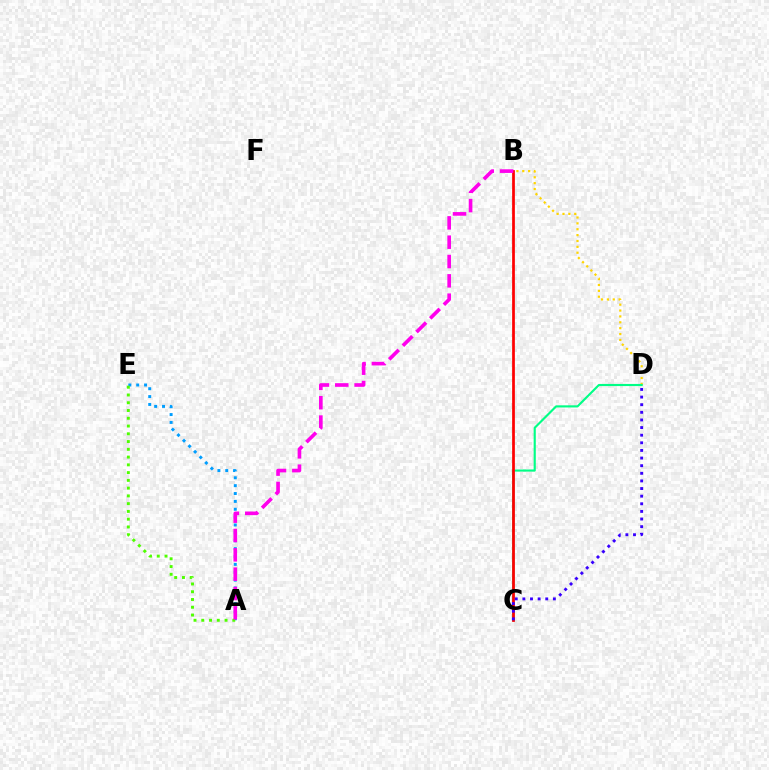{('B', 'D'): [{'color': '#ffd500', 'line_style': 'dotted', 'thickness': 1.6}], ('C', 'D'): [{'color': '#00ff86', 'line_style': 'solid', 'thickness': 1.54}, {'color': '#3700ff', 'line_style': 'dotted', 'thickness': 2.07}], ('A', 'E'): [{'color': '#009eff', 'line_style': 'dotted', 'thickness': 2.14}, {'color': '#4fff00', 'line_style': 'dotted', 'thickness': 2.11}], ('B', 'C'): [{'color': '#ff0000', 'line_style': 'solid', 'thickness': 1.97}], ('A', 'B'): [{'color': '#ff00ed', 'line_style': 'dashed', 'thickness': 2.63}]}